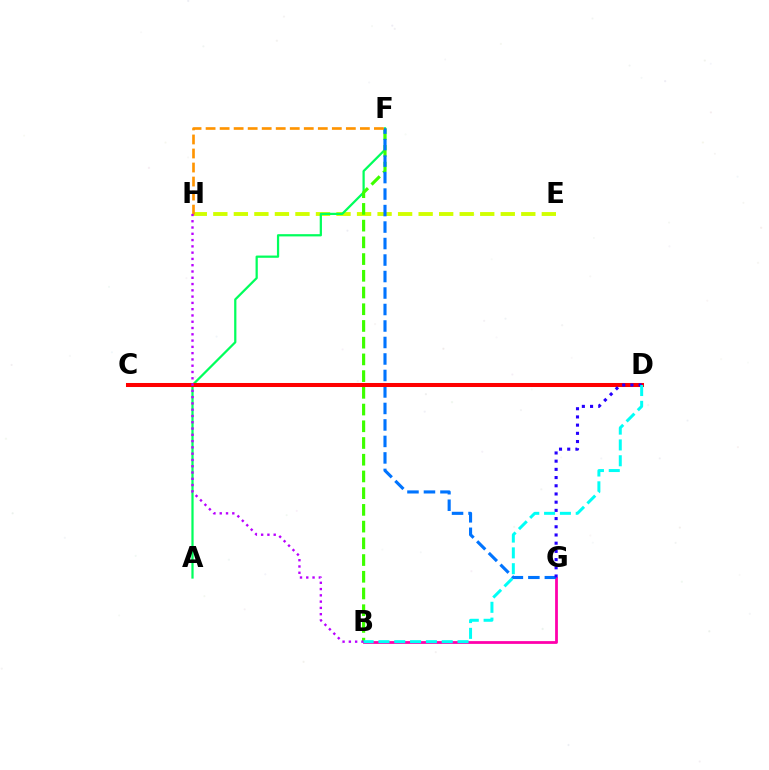{('E', 'H'): [{'color': '#d1ff00', 'line_style': 'dashed', 'thickness': 2.79}], ('B', 'G'): [{'color': '#ff00ac', 'line_style': 'solid', 'thickness': 2.01}], ('A', 'F'): [{'color': '#00ff5c', 'line_style': 'solid', 'thickness': 1.61}], ('B', 'F'): [{'color': '#3dff00', 'line_style': 'dashed', 'thickness': 2.27}], ('F', 'G'): [{'color': '#0074ff', 'line_style': 'dashed', 'thickness': 2.24}], ('C', 'D'): [{'color': '#ff0000', 'line_style': 'solid', 'thickness': 2.9}], ('F', 'H'): [{'color': '#ff9400', 'line_style': 'dashed', 'thickness': 1.91}], ('D', 'G'): [{'color': '#2500ff', 'line_style': 'dotted', 'thickness': 2.23}], ('B', 'H'): [{'color': '#b900ff', 'line_style': 'dotted', 'thickness': 1.71}], ('B', 'D'): [{'color': '#00fff6', 'line_style': 'dashed', 'thickness': 2.15}]}